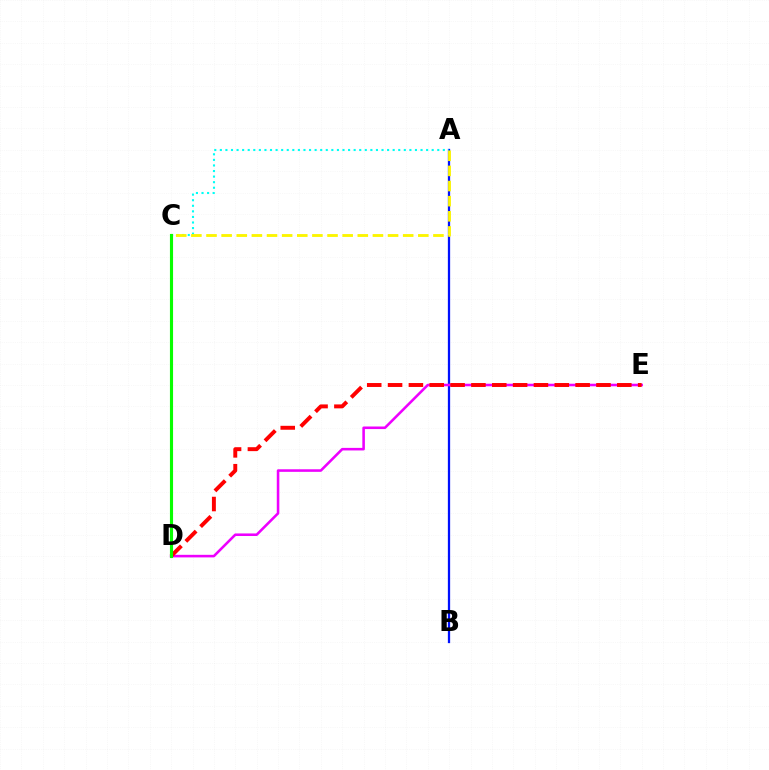{('A', 'B'): [{'color': '#0010ff', 'line_style': 'solid', 'thickness': 1.64}], ('A', 'C'): [{'color': '#00fff6', 'line_style': 'dotted', 'thickness': 1.51}, {'color': '#fcf500', 'line_style': 'dashed', 'thickness': 2.06}], ('D', 'E'): [{'color': '#ee00ff', 'line_style': 'solid', 'thickness': 1.85}, {'color': '#ff0000', 'line_style': 'dashed', 'thickness': 2.83}], ('C', 'D'): [{'color': '#08ff00', 'line_style': 'solid', 'thickness': 2.25}]}